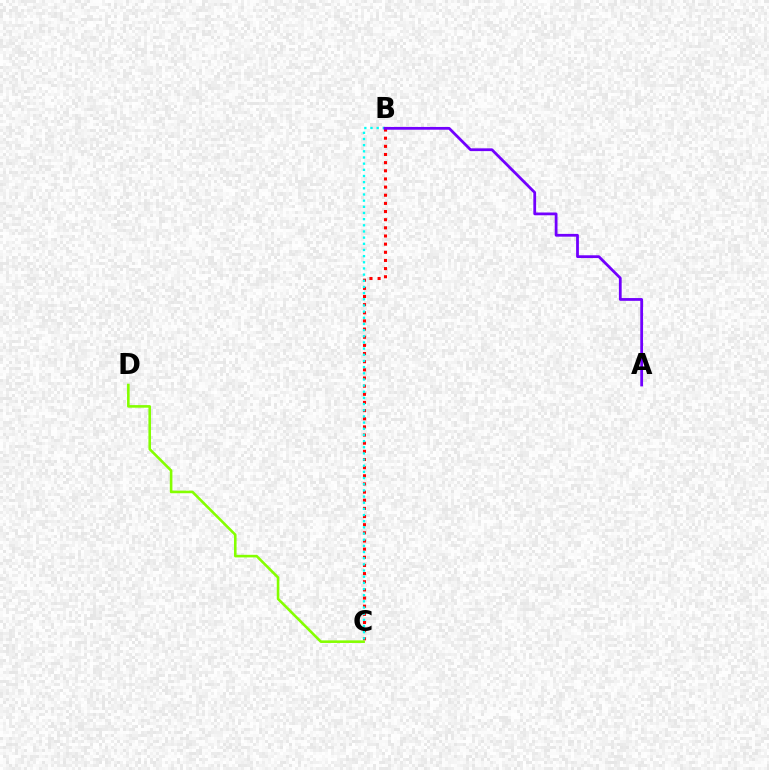{('B', 'C'): [{'color': '#ff0000', 'line_style': 'dotted', 'thickness': 2.21}, {'color': '#00fff6', 'line_style': 'dotted', 'thickness': 1.68}], ('C', 'D'): [{'color': '#84ff00', 'line_style': 'solid', 'thickness': 1.86}], ('A', 'B'): [{'color': '#7200ff', 'line_style': 'solid', 'thickness': 2.0}]}